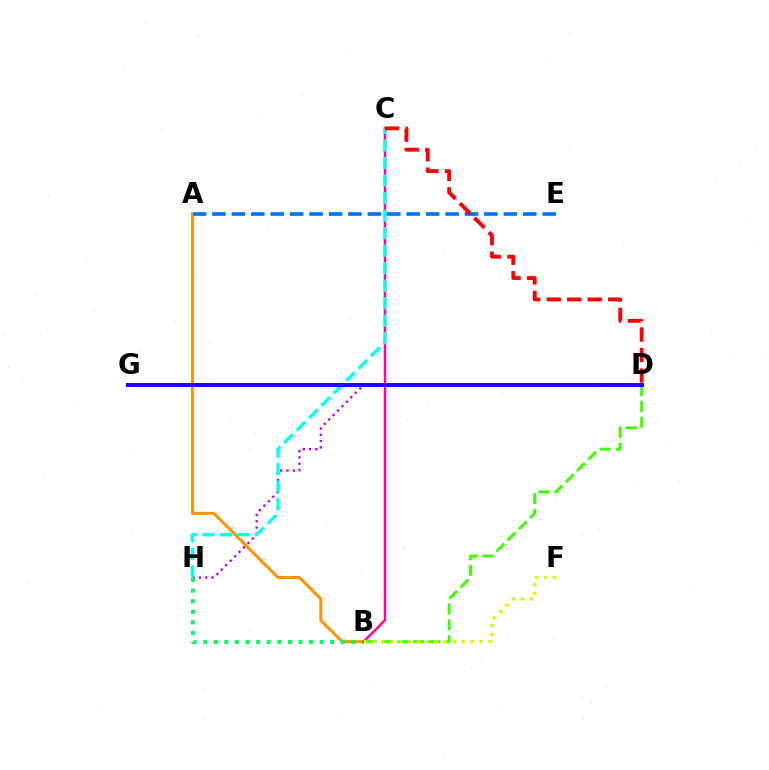{('D', 'H'): [{'color': '#b900ff', 'line_style': 'dotted', 'thickness': 1.71}], ('A', 'B'): [{'color': '#ff9400', 'line_style': 'solid', 'thickness': 2.19}], ('B', 'H'): [{'color': '#00ff5c', 'line_style': 'dotted', 'thickness': 2.88}], ('B', 'D'): [{'color': '#3dff00', 'line_style': 'dashed', 'thickness': 2.15}], ('B', 'C'): [{'color': '#ff00ac', 'line_style': 'solid', 'thickness': 1.8}], ('A', 'E'): [{'color': '#0074ff', 'line_style': 'dashed', 'thickness': 2.64}], ('C', 'H'): [{'color': '#00fff6', 'line_style': 'dashed', 'thickness': 2.38}], ('C', 'D'): [{'color': '#ff0000', 'line_style': 'dashed', 'thickness': 2.79}], ('B', 'F'): [{'color': '#d1ff00', 'line_style': 'dotted', 'thickness': 2.43}], ('D', 'G'): [{'color': '#2500ff', 'line_style': 'solid', 'thickness': 2.9}]}